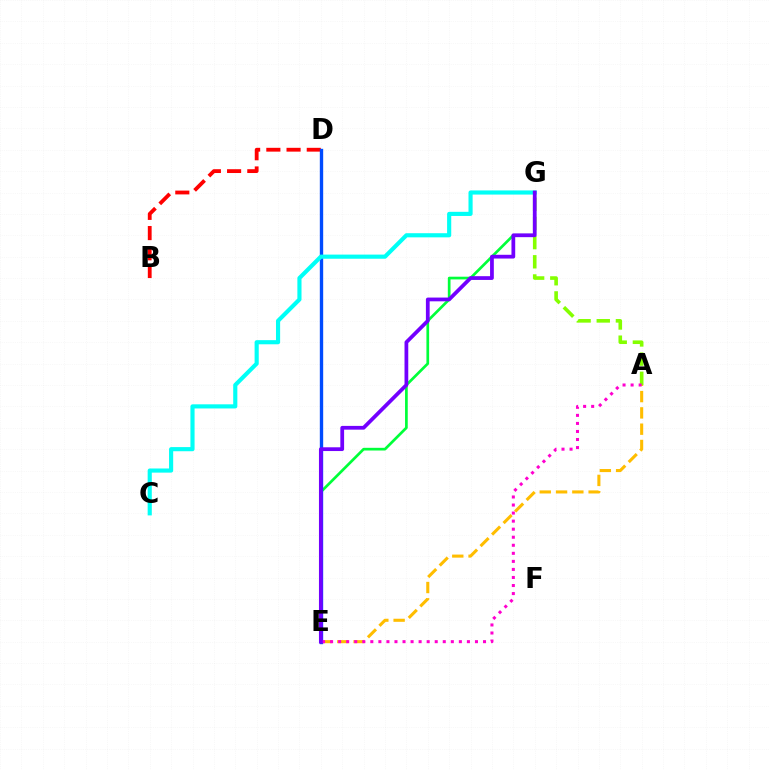{('A', 'E'): [{'color': '#ffbd00', 'line_style': 'dashed', 'thickness': 2.21}, {'color': '#ff00cf', 'line_style': 'dotted', 'thickness': 2.19}], ('E', 'G'): [{'color': '#00ff39', 'line_style': 'solid', 'thickness': 1.94}, {'color': '#7200ff', 'line_style': 'solid', 'thickness': 2.7}], ('A', 'G'): [{'color': '#84ff00', 'line_style': 'dashed', 'thickness': 2.6}], ('B', 'D'): [{'color': '#ff0000', 'line_style': 'dashed', 'thickness': 2.75}], ('D', 'E'): [{'color': '#004bff', 'line_style': 'solid', 'thickness': 2.42}], ('C', 'G'): [{'color': '#00fff6', 'line_style': 'solid', 'thickness': 2.98}]}